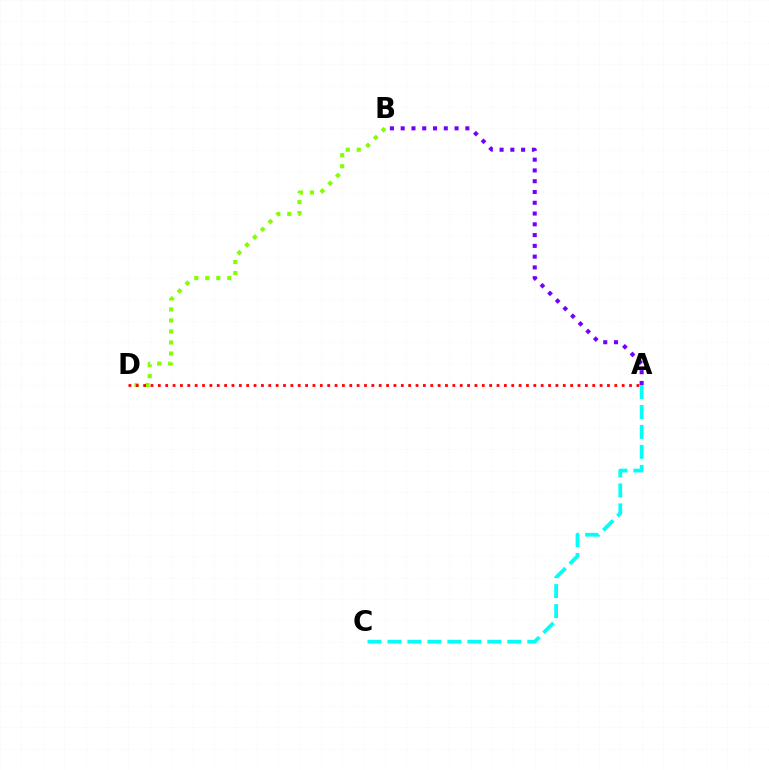{('A', 'C'): [{'color': '#00fff6', 'line_style': 'dashed', 'thickness': 2.71}], ('B', 'D'): [{'color': '#84ff00', 'line_style': 'dotted', 'thickness': 2.99}], ('A', 'D'): [{'color': '#ff0000', 'line_style': 'dotted', 'thickness': 2.0}], ('A', 'B'): [{'color': '#7200ff', 'line_style': 'dotted', 'thickness': 2.93}]}